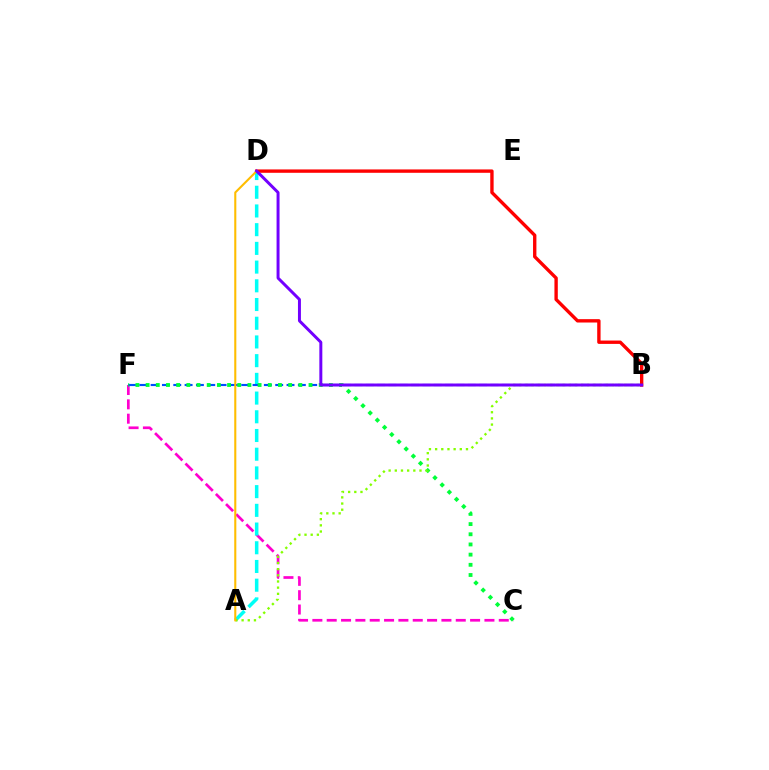{('C', 'F'): [{'color': '#ff00cf', 'line_style': 'dashed', 'thickness': 1.95}, {'color': '#00ff39', 'line_style': 'dotted', 'thickness': 2.77}], ('A', 'D'): [{'color': '#00fff6', 'line_style': 'dashed', 'thickness': 2.54}, {'color': '#ffbd00', 'line_style': 'solid', 'thickness': 1.51}], ('B', 'F'): [{'color': '#004bff', 'line_style': 'dashed', 'thickness': 1.54}], ('A', 'B'): [{'color': '#84ff00', 'line_style': 'dotted', 'thickness': 1.68}], ('B', 'D'): [{'color': '#ff0000', 'line_style': 'solid', 'thickness': 2.42}, {'color': '#7200ff', 'line_style': 'solid', 'thickness': 2.14}]}